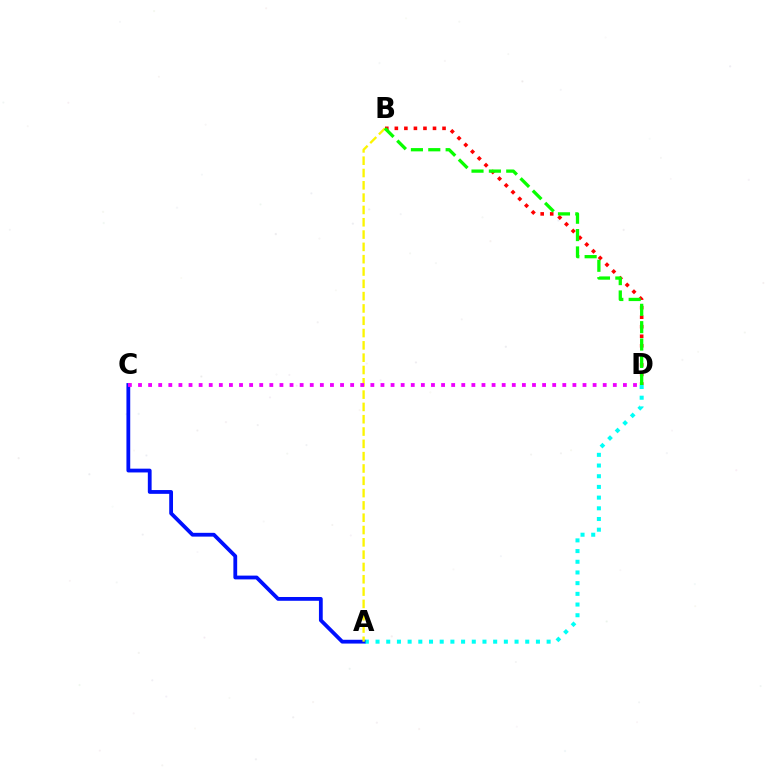{('A', 'D'): [{'color': '#00fff6', 'line_style': 'dotted', 'thickness': 2.91}], ('B', 'D'): [{'color': '#ff0000', 'line_style': 'dotted', 'thickness': 2.59}, {'color': '#08ff00', 'line_style': 'dashed', 'thickness': 2.36}], ('A', 'C'): [{'color': '#0010ff', 'line_style': 'solid', 'thickness': 2.73}], ('A', 'B'): [{'color': '#fcf500', 'line_style': 'dashed', 'thickness': 1.67}], ('C', 'D'): [{'color': '#ee00ff', 'line_style': 'dotted', 'thickness': 2.74}]}